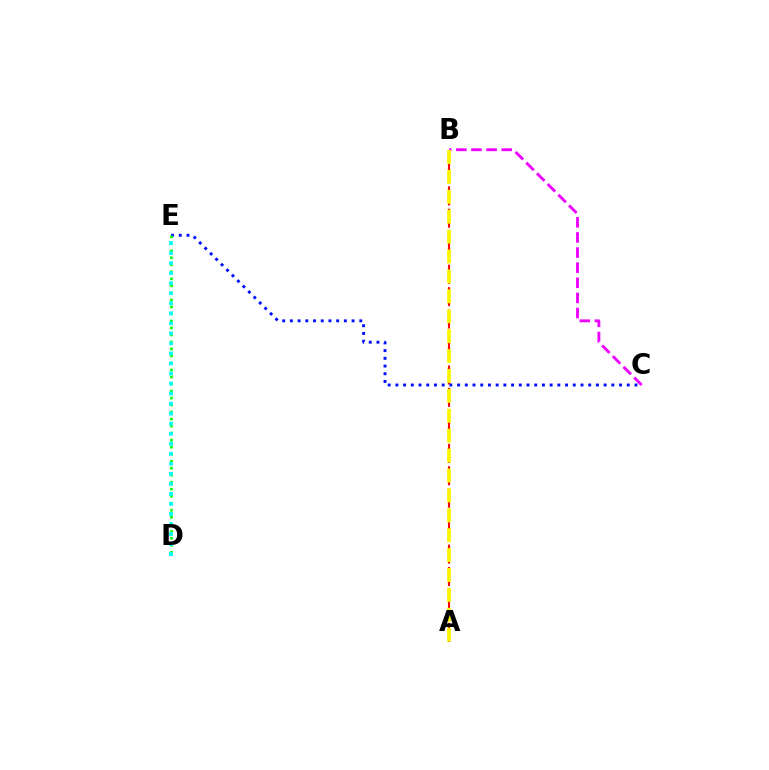{('A', 'B'): [{'color': '#ff0000', 'line_style': 'dashed', 'thickness': 1.52}, {'color': '#fcf500', 'line_style': 'dashed', 'thickness': 2.7}], ('C', 'E'): [{'color': '#0010ff', 'line_style': 'dotted', 'thickness': 2.1}], ('B', 'C'): [{'color': '#ee00ff', 'line_style': 'dashed', 'thickness': 2.05}], ('D', 'E'): [{'color': '#08ff00', 'line_style': 'dotted', 'thickness': 1.9}, {'color': '#00fff6', 'line_style': 'dotted', 'thickness': 2.73}]}